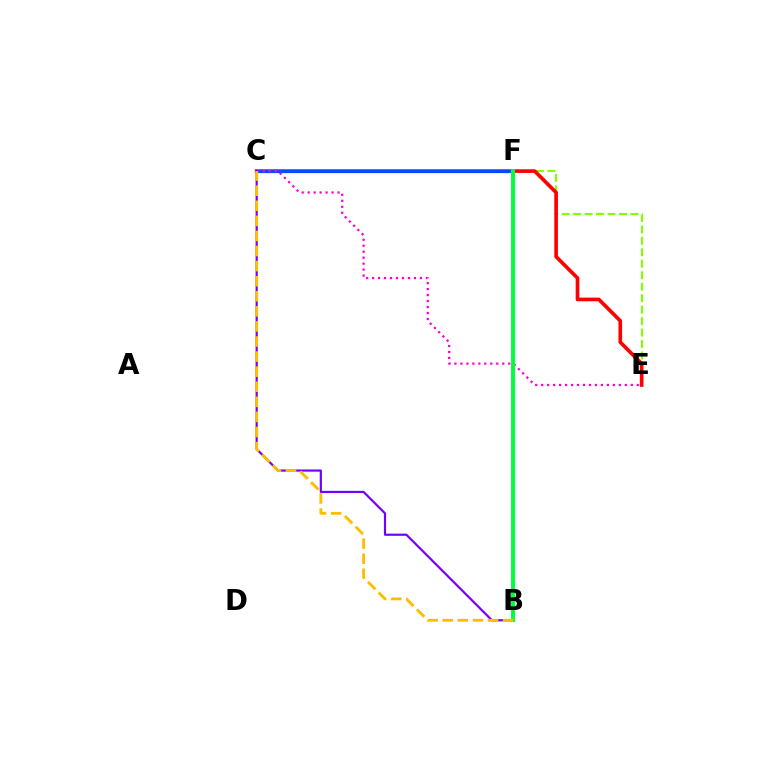{('E', 'F'): [{'color': '#84ff00', 'line_style': 'dashed', 'thickness': 1.56}], ('C', 'E'): [{'color': '#ff0000', 'line_style': 'solid', 'thickness': 2.63}, {'color': '#ff00cf', 'line_style': 'dotted', 'thickness': 1.62}], ('C', 'F'): [{'color': '#004bff', 'line_style': 'solid', 'thickness': 2.32}], ('B', 'F'): [{'color': '#00fff6', 'line_style': 'solid', 'thickness': 2.67}, {'color': '#00ff39', 'line_style': 'solid', 'thickness': 2.76}], ('B', 'C'): [{'color': '#7200ff', 'line_style': 'solid', 'thickness': 1.57}, {'color': '#ffbd00', 'line_style': 'dashed', 'thickness': 2.05}]}